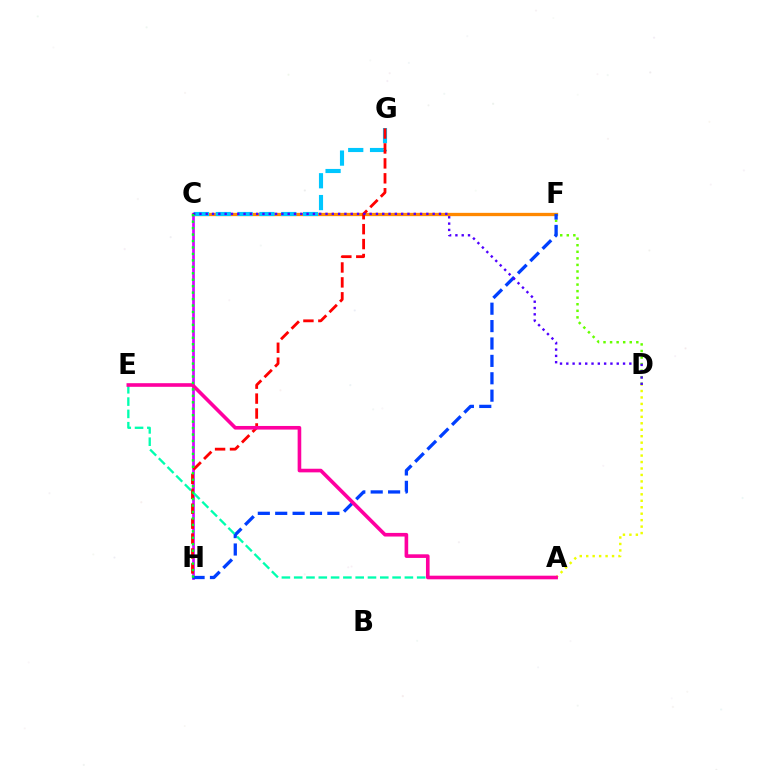{('C', 'F'): [{'color': '#ff8800', 'line_style': 'solid', 'thickness': 2.37}], ('D', 'F'): [{'color': '#66ff00', 'line_style': 'dotted', 'thickness': 1.78}], ('A', 'D'): [{'color': '#eeff00', 'line_style': 'dotted', 'thickness': 1.75}], ('C', 'H'): [{'color': '#d600ff', 'line_style': 'solid', 'thickness': 1.94}, {'color': '#00ff27', 'line_style': 'dotted', 'thickness': 1.75}], ('C', 'G'): [{'color': '#00c7ff', 'line_style': 'dashed', 'thickness': 2.96}], ('G', 'H'): [{'color': '#ff0000', 'line_style': 'dashed', 'thickness': 2.03}], ('F', 'H'): [{'color': '#003fff', 'line_style': 'dashed', 'thickness': 2.36}], ('A', 'E'): [{'color': '#00ffaf', 'line_style': 'dashed', 'thickness': 1.67}, {'color': '#ff00a0', 'line_style': 'solid', 'thickness': 2.61}], ('C', 'D'): [{'color': '#4f00ff', 'line_style': 'dotted', 'thickness': 1.71}]}